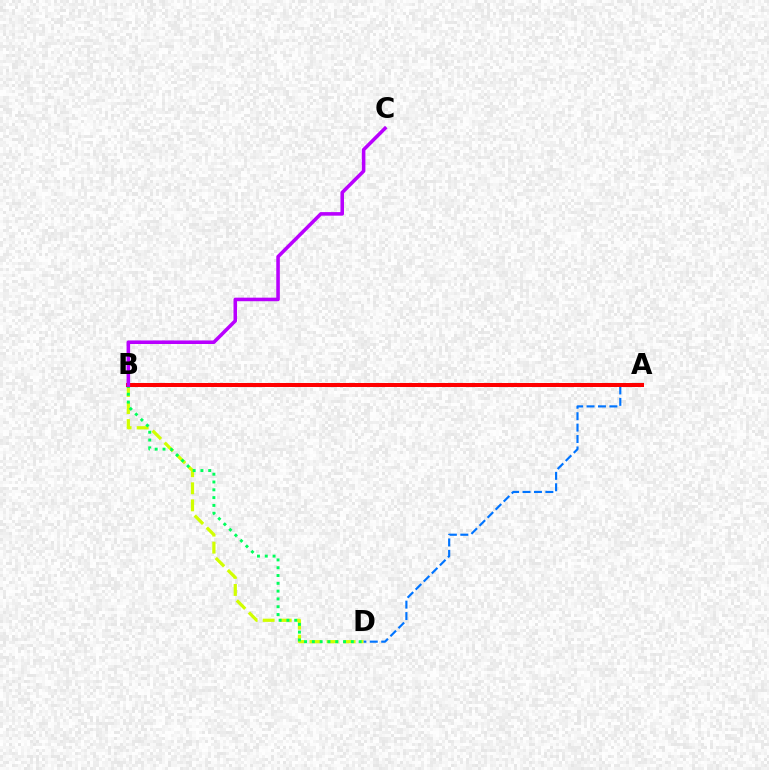{('B', 'D'): [{'color': '#d1ff00', 'line_style': 'dashed', 'thickness': 2.32}, {'color': '#00ff5c', 'line_style': 'dotted', 'thickness': 2.12}], ('A', 'D'): [{'color': '#0074ff', 'line_style': 'dashed', 'thickness': 1.55}], ('A', 'B'): [{'color': '#ff0000', 'line_style': 'solid', 'thickness': 2.89}], ('B', 'C'): [{'color': '#b900ff', 'line_style': 'solid', 'thickness': 2.56}]}